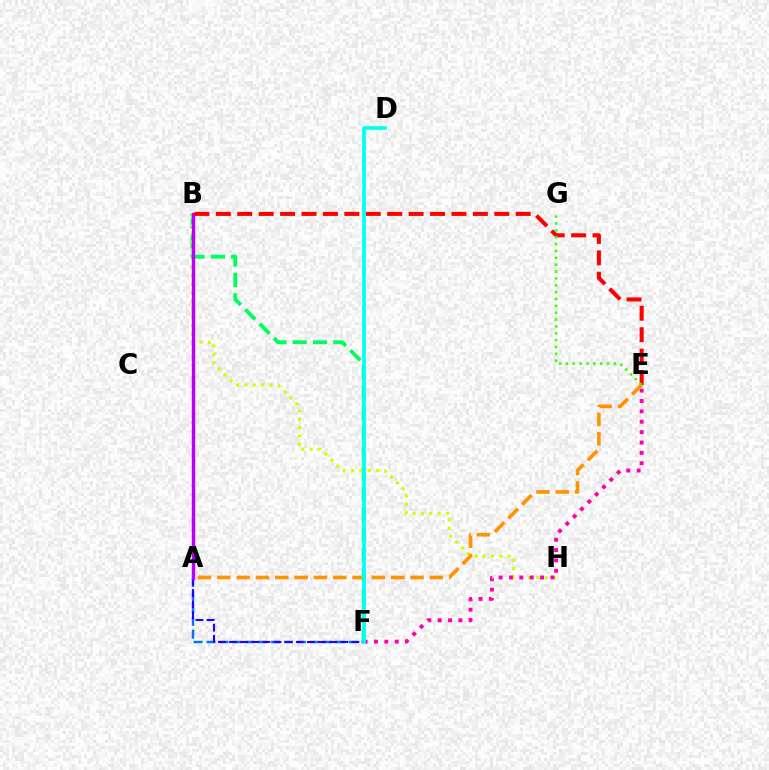{('B', 'F'): [{'color': '#00ff5c', 'line_style': 'dashed', 'thickness': 2.76}], ('A', 'F'): [{'color': '#0074ff', 'line_style': 'dashed', 'thickness': 1.75}, {'color': '#2500ff', 'line_style': 'dashed', 'thickness': 1.51}], ('B', 'H'): [{'color': '#d1ff00', 'line_style': 'dotted', 'thickness': 2.27}], ('A', 'B'): [{'color': '#b900ff', 'line_style': 'solid', 'thickness': 2.47}], ('B', 'E'): [{'color': '#ff0000', 'line_style': 'dashed', 'thickness': 2.91}], ('E', 'F'): [{'color': '#ff00ac', 'line_style': 'dotted', 'thickness': 2.82}], ('A', 'E'): [{'color': '#ff9400', 'line_style': 'dashed', 'thickness': 2.62}], ('D', 'F'): [{'color': '#00fff6', 'line_style': 'solid', 'thickness': 2.65}], ('E', 'G'): [{'color': '#3dff00', 'line_style': 'dotted', 'thickness': 1.86}]}